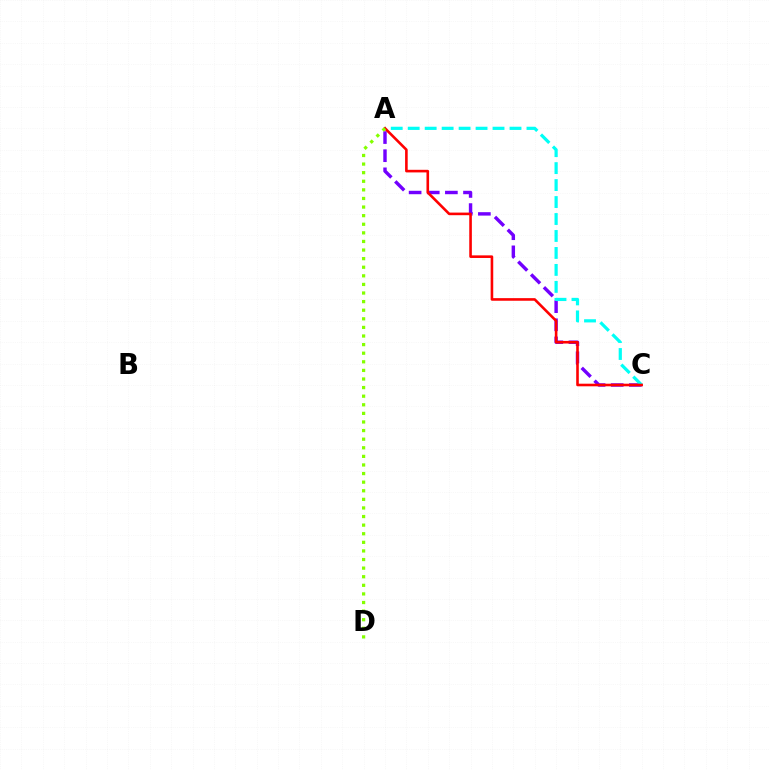{('A', 'C'): [{'color': '#7200ff', 'line_style': 'dashed', 'thickness': 2.46}, {'color': '#00fff6', 'line_style': 'dashed', 'thickness': 2.3}, {'color': '#ff0000', 'line_style': 'solid', 'thickness': 1.88}], ('A', 'D'): [{'color': '#84ff00', 'line_style': 'dotted', 'thickness': 2.34}]}